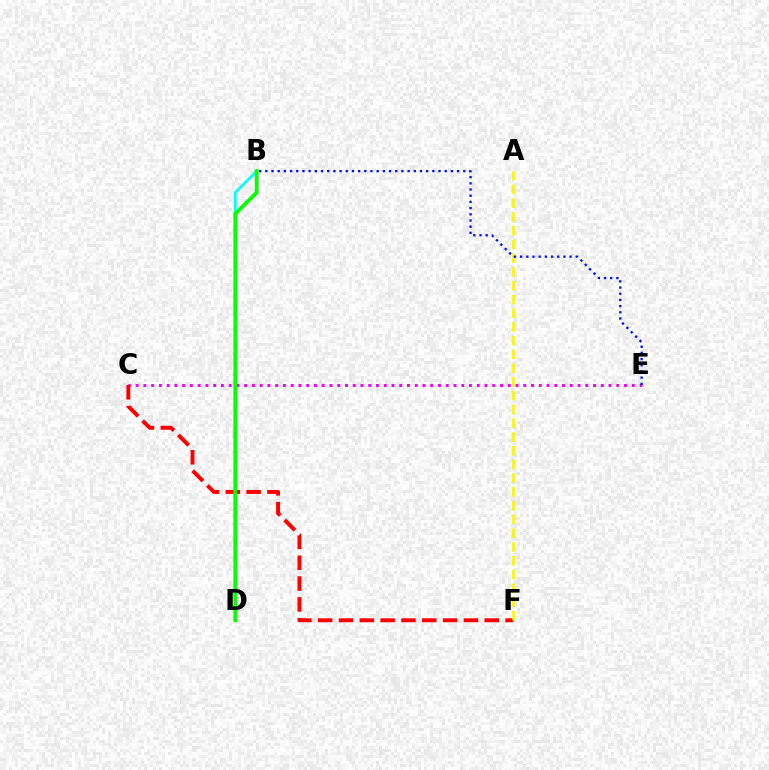{('C', 'E'): [{'color': '#ee00ff', 'line_style': 'dotted', 'thickness': 2.11}], ('C', 'F'): [{'color': '#ff0000', 'line_style': 'dashed', 'thickness': 2.83}], ('B', 'D'): [{'color': '#00fff6', 'line_style': 'solid', 'thickness': 1.91}, {'color': '#08ff00', 'line_style': 'solid', 'thickness': 2.73}], ('A', 'F'): [{'color': '#fcf500', 'line_style': 'dashed', 'thickness': 1.87}], ('B', 'E'): [{'color': '#0010ff', 'line_style': 'dotted', 'thickness': 1.68}]}